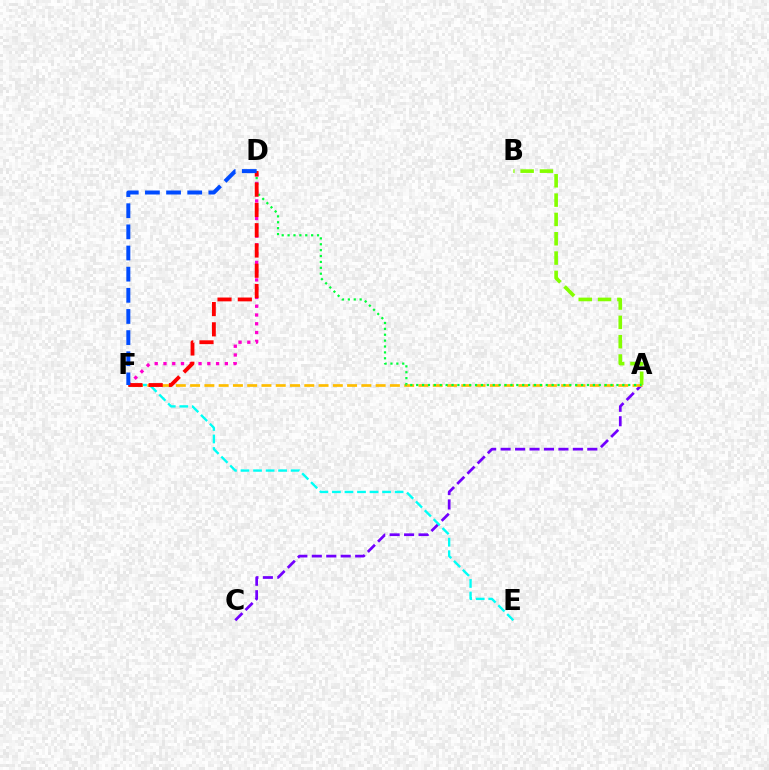{('A', 'C'): [{'color': '#7200ff', 'line_style': 'dashed', 'thickness': 1.96}], ('D', 'F'): [{'color': '#ff00cf', 'line_style': 'dotted', 'thickness': 2.38}, {'color': '#ff0000', 'line_style': 'dashed', 'thickness': 2.75}, {'color': '#004bff', 'line_style': 'dashed', 'thickness': 2.87}], ('A', 'B'): [{'color': '#84ff00', 'line_style': 'dashed', 'thickness': 2.62}], ('E', 'F'): [{'color': '#00fff6', 'line_style': 'dashed', 'thickness': 1.7}], ('A', 'F'): [{'color': '#ffbd00', 'line_style': 'dashed', 'thickness': 1.94}], ('A', 'D'): [{'color': '#00ff39', 'line_style': 'dotted', 'thickness': 1.6}]}